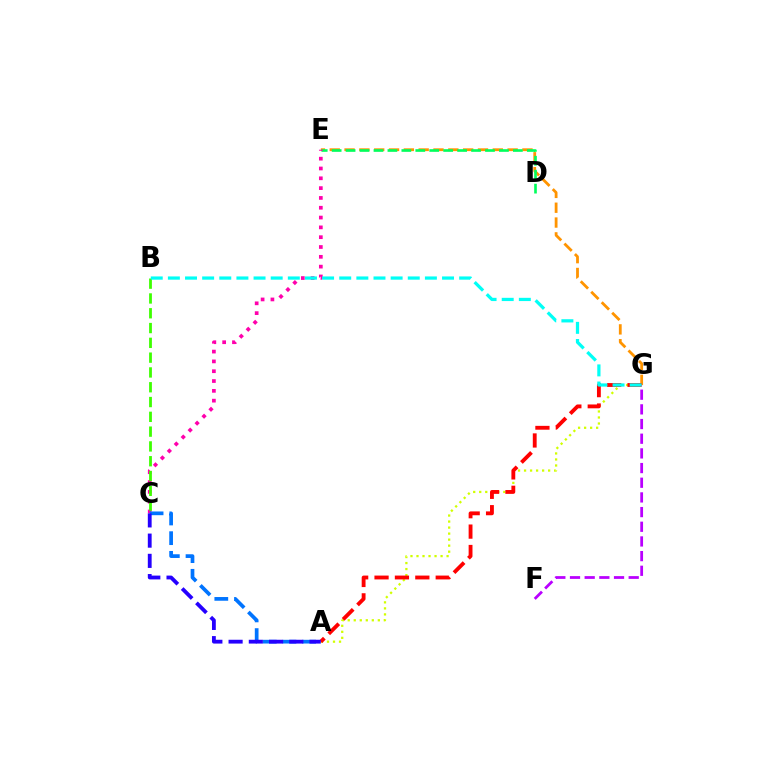{('A', 'G'): [{'color': '#d1ff00', 'line_style': 'dotted', 'thickness': 1.64}, {'color': '#ff0000', 'line_style': 'dashed', 'thickness': 2.77}], ('E', 'G'): [{'color': '#ff9400', 'line_style': 'dashed', 'thickness': 2.01}], ('D', 'E'): [{'color': '#00ff5c', 'line_style': 'dashed', 'thickness': 1.89}], ('C', 'E'): [{'color': '#ff00ac', 'line_style': 'dotted', 'thickness': 2.67}], ('A', 'C'): [{'color': '#0074ff', 'line_style': 'dashed', 'thickness': 2.67}, {'color': '#2500ff', 'line_style': 'dashed', 'thickness': 2.75}], ('B', 'C'): [{'color': '#3dff00', 'line_style': 'dashed', 'thickness': 2.01}], ('B', 'G'): [{'color': '#00fff6', 'line_style': 'dashed', 'thickness': 2.33}], ('F', 'G'): [{'color': '#b900ff', 'line_style': 'dashed', 'thickness': 1.99}]}